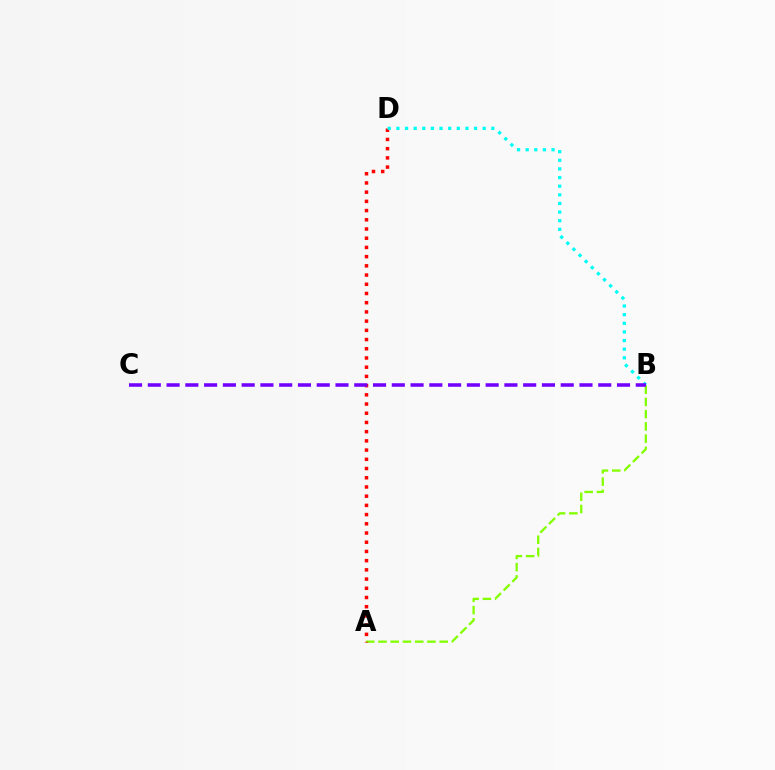{('A', 'B'): [{'color': '#84ff00', 'line_style': 'dashed', 'thickness': 1.66}], ('A', 'D'): [{'color': '#ff0000', 'line_style': 'dotted', 'thickness': 2.5}], ('B', 'D'): [{'color': '#00fff6', 'line_style': 'dotted', 'thickness': 2.34}], ('B', 'C'): [{'color': '#7200ff', 'line_style': 'dashed', 'thickness': 2.55}]}